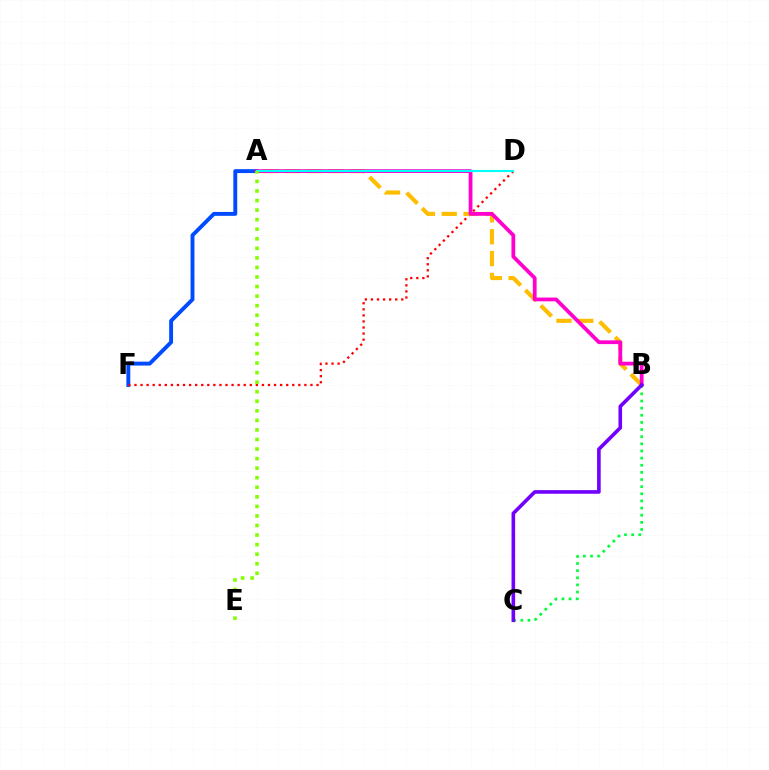{('A', 'F'): [{'color': '#004bff', 'line_style': 'solid', 'thickness': 2.8}], ('D', 'F'): [{'color': '#ff0000', 'line_style': 'dotted', 'thickness': 1.65}], ('A', 'B'): [{'color': '#ffbd00', 'line_style': 'dashed', 'thickness': 2.97}, {'color': '#ff00cf', 'line_style': 'solid', 'thickness': 2.72}], ('A', 'D'): [{'color': '#00fff6', 'line_style': 'solid', 'thickness': 1.53}], ('B', 'C'): [{'color': '#00ff39', 'line_style': 'dotted', 'thickness': 1.94}, {'color': '#7200ff', 'line_style': 'solid', 'thickness': 2.61}], ('A', 'E'): [{'color': '#84ff00', 'line_style': 'dotted', 'thickness': 2.6}]}